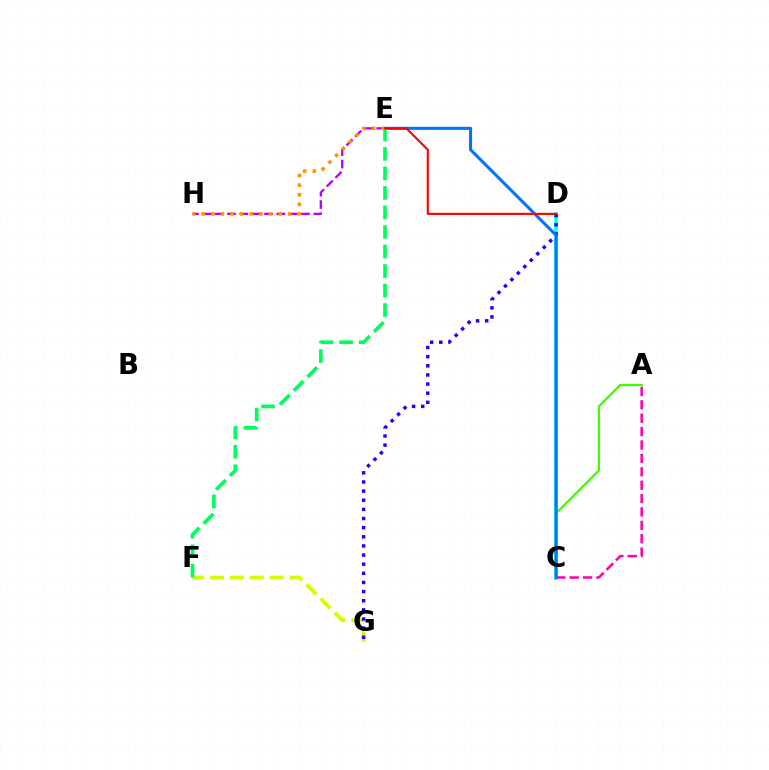{('C', 'D'): [{'color': '#00fff6', 'line_style': 'solid', 'thickness': 2.65}], ('F', 'G'): [{'color': '#d1ff00', 'line_style': 'dashed', 'thickness': 2.7}], ('E', 'H'): [{'color': '#b900ff', 'line_style': 'dashed', 'thickness': 1.68}, {'color': '#ff9400', 'line_style': 'dotted', 'thickness': 2.61}], ('D', 'G'): [{'color': '#2500ff', 'line_style': 'dotted', 'thickness': 2.48}], ('A', 'C'): [{'color': '#3dff00', 'line_style': 'solid', 'thickness': 1.63}, {'color': '#ff00ac', 'line_style': 'dashed', 'thickness': 1.82}], ('C', 'E'): [{'color': '#0074ff', 'line_style': 'solid', 'thickness': 2.2}], ('E', 'F'): [{'color': '#00ff5c', 'line_style': 'dashed', 'thickness': 2.65}], ('D', 'E'): [{'color': '#ff0000', 'line_style': 'solid', 'thickness': 1.53}]}